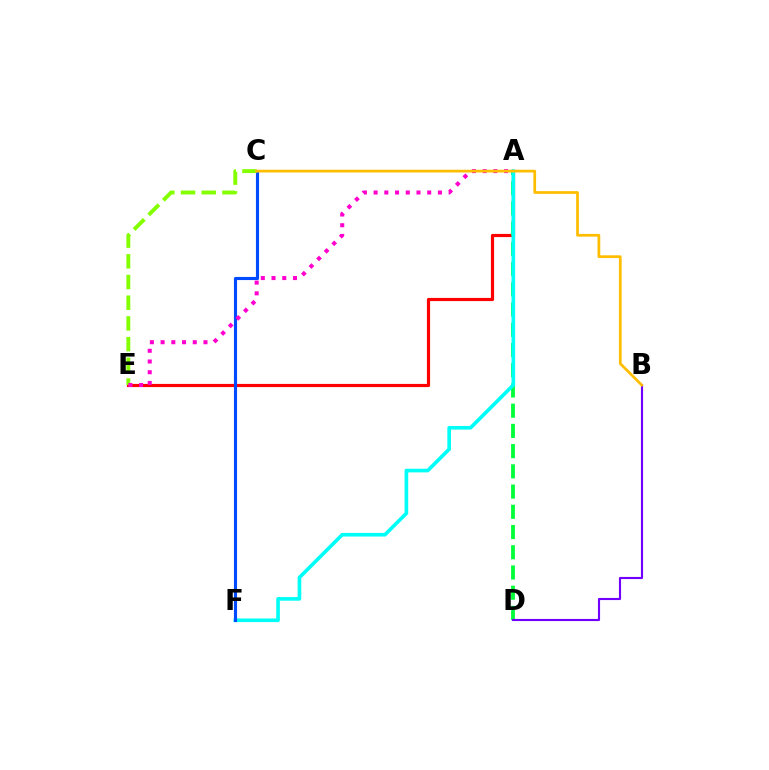{('A', 'E'): [{'color': '#ff0000', 'line_style': 'solid', 'thickness': 2.29}, {'color': '#ff00cf', 'line_style': 'dotted', 'thickness': 2.91}], ('A', 'D'): [{'color': '#00ff39', 'line_style': 'dashed', 'thickness': 2.75}], ('A', 'F'): [{'color': '#00fff6', 'line_style': 'solid', 'thickness': 2.61}], ('C', 'F'): [{'color': '#004bff', 'line_style': 'solid', 'thickness': 2.26}], ('C', 'E'): [{'color': '#84ff00', 'line_style': 'dashed', 'thickness': 2.81}], ('B', 'D'): [{'color': '#7200ff', 'line_style': 'solid', 'thickness': 1.53}], ('B', 'C'): [{'color': '#ffbd00', 'line_style': 'solid', 'thickness': 1.97}]}